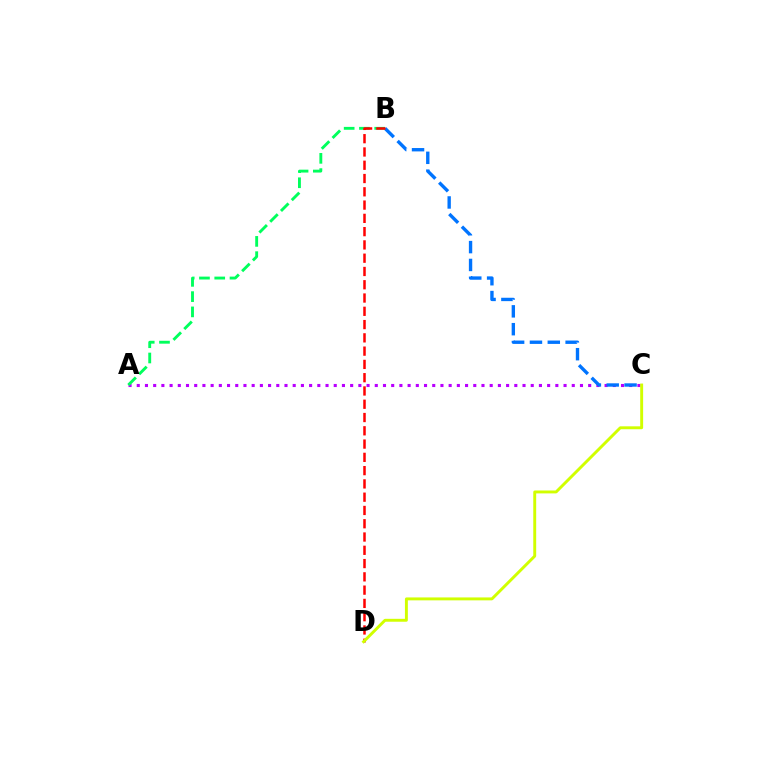{('A', 'C'): [{'color': '#b900ff', 'line_style': 'dotted', 'thickness': 2.23}], ('B', 'C'): [{'color': '#0074ff', 'line_style': 'dashed', 'thickness': 2.42}], ('A', 'B'): [{'color': '#00ff5c', 'line_style': 'dashed', 'thickness': 2.07}], ('B', 'D'): [{'color': '#ff0000', 'line_style': 'dashed', 'thickness': 1.8}], ('C', 'D'): [{'color': '#d1ff00', 'line_style': 'solid', 'thickness': 2.1}]}